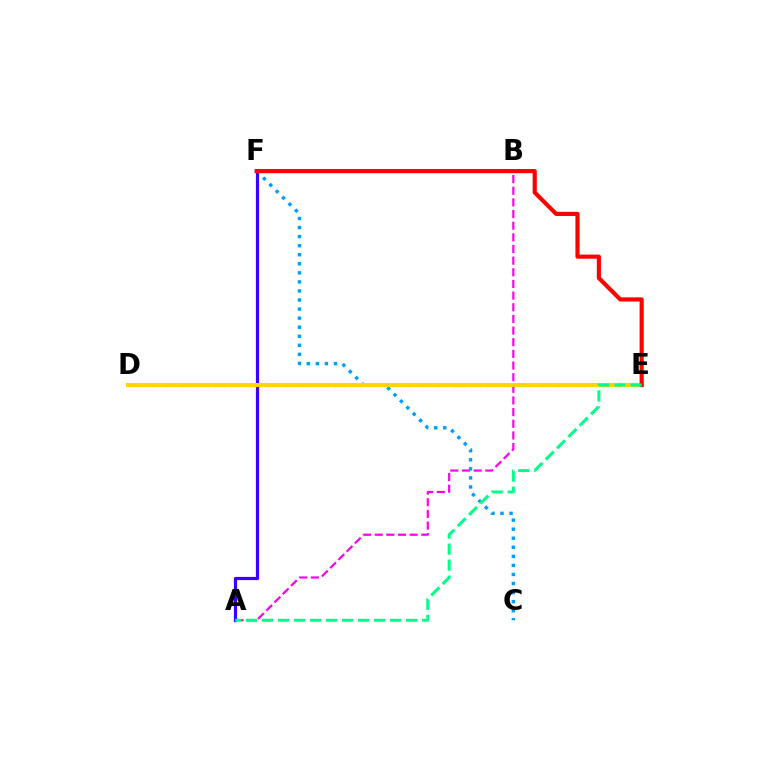{('D', 'E'): [{'color': '#4fff00', 'line_style': 'dashed', 'thickness': 2.32}, {'color': '#ffd500', 'line_style': 'solid', 'thickness': 2.92}], ('A', 'B'): [{'color': '#ff00ed', 'line_style': 'dashed', 'thickness': 1.58}], ('C', 'F'): [{'color': '#009eff', 'line_style': 'dotted', 'thickness': 2.46}], ('A', 'F'): [{'color': '#3700ff', 'line_style': 'solid', 'thickness': 2.29}], ('E', 'F'): [{'color': '#ff0000', 'line_style': 'solid', 'thickness': 2.98}], ('A', 'E'): [{'color': '#00ff86', 'line_style': 'dashed', 'thickness': 2.18}]}